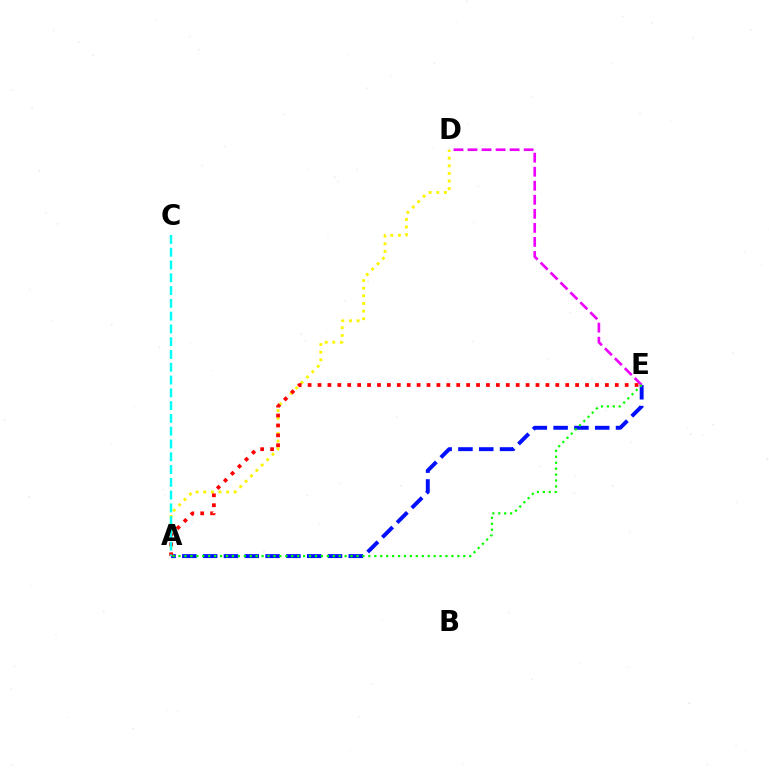{('D', 'E'): [{'color': '#ee00ff', 'line_style': 'dashed', 'thickness': 1.91}], ('A', 'E'): [{'color': '#0010ff', 'line_style': 'dashed', 'thickness': 2.83}, {'color': '#ff0000', 'line_style': 'dotted', 'thickness': 2.69}, {'color': '#08ff00', 'line_style': 'dotted', 'thickness': 1.61}], ('A', 'D'): [{'color': '#fcf500', 'line_style': 'dotted', 'thickness': 2.07}], ('A', 'C'): [{'color': '#00fff6', 'line_style': 'dashed', 'thickness': 1.74}]}